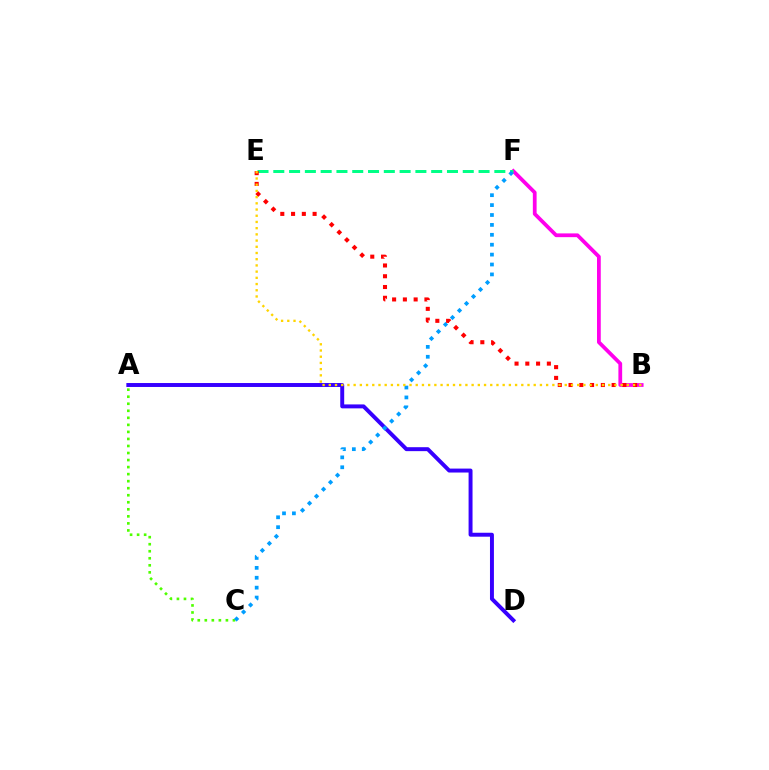{('A', 'C'): [{'color': '#4fff00', 'line_style': 'dotted', 'thickness': 1.91}], ('B', 'F'): [{'color': '#ff00ed', 'line_style': 'solid', 'thickness': 2.71}], ('E', 'F'): [{'color': '#00ff86', 'line_style': 'dashed', 'thickness': 2.14}], ('A', 'D'): [{'color': '#3700ff', 'line_style': 'solid', 'thickness': 2.84}], ('C', 'F'): [{'color': '#009eff', 'line_style': 'dotted', 'thickness': 2.69}], ('B', 'E'): [{'color': '#ff0000', 'line_style': 'dotted', 'thickness': 2.93}, {'color': '#ffd500', 'line_style': 'dotted', 'thickness': 1.69}]}